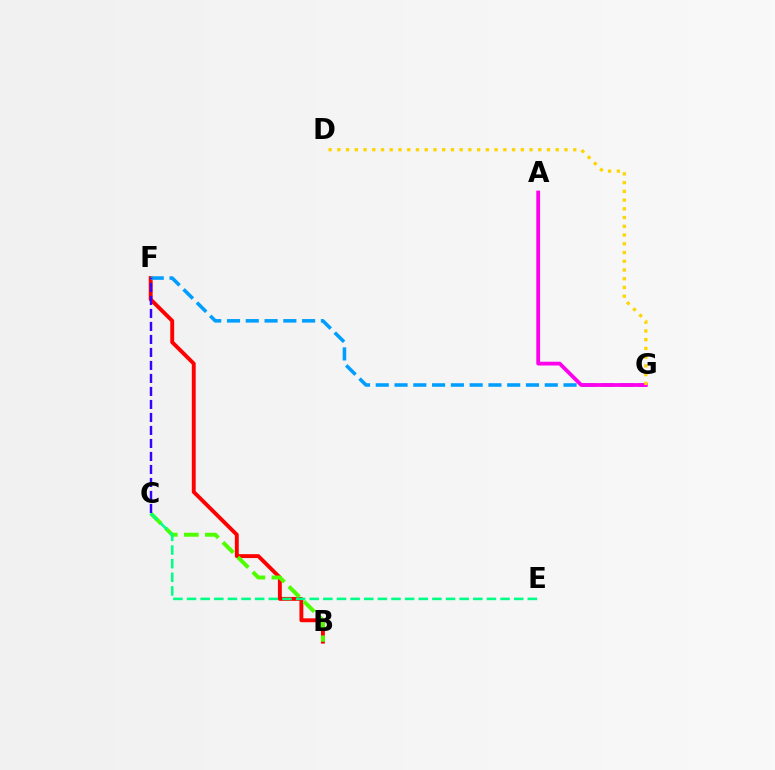{('B', 'F'): [{'color': '#ff0000', 'line_style': 'solid', 'thickness': 2.8}], ('F', 'G'): [{'color': '#009eff', 'line_style': 'dashed', 'thickness': 2.55}], ('B', 'C'): [{'color': '#4fff00', 'line_style': 'dashed', 'thickness': 2.86}], ('C', 'E'): [{'color': '#00ff86', 'line_style': 'dashed', 'thickness': 1.85}], ('A', 'G'): [{'color': '#ff00ed', 'line_style': 'solid', 'thickness': 2.72}], ('D', 'G'): [{'color': '#ffd500', 'line_style': 'dotted', 'thickness': 2.37}], ('C', 'F'): [{'color': '#3700ff', 'line_style': 'dashed', 'thickness': 1.77}]}